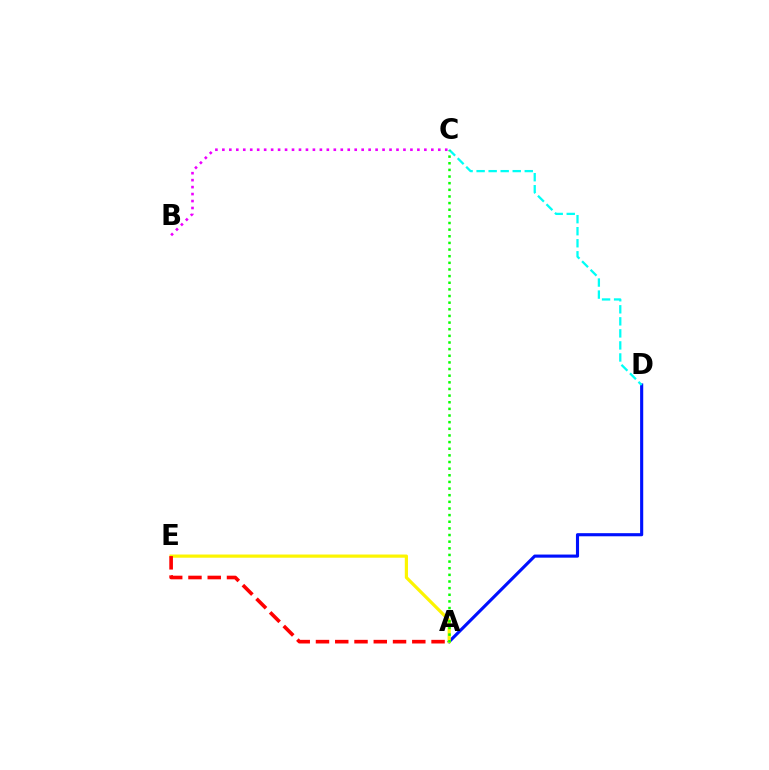{('A', 'D'): [{'color': '#0010ff', 'line_style': 'solid', 'thickness': 2.24}], ('A', 'E'): [{'color': '#fcf500', 'line_style': 'solid', 'thickness': 2.3}, {'color': '#ff0000', 'line_style': 'dashed', 'thickness': 2.62}], ('C', 'D'): [{'color': '#00fff6', 'line_style': 'dashed', 'thickness': 1.64}], ('A', 'C'): [{'color': '#08ff00', 'line_style': 'dotted', 'thickness': 1.8}], ('B', 'C'): [{'color': '#ee00ff', 'line_style': 'dotted', 'thickness': 1.89}]}